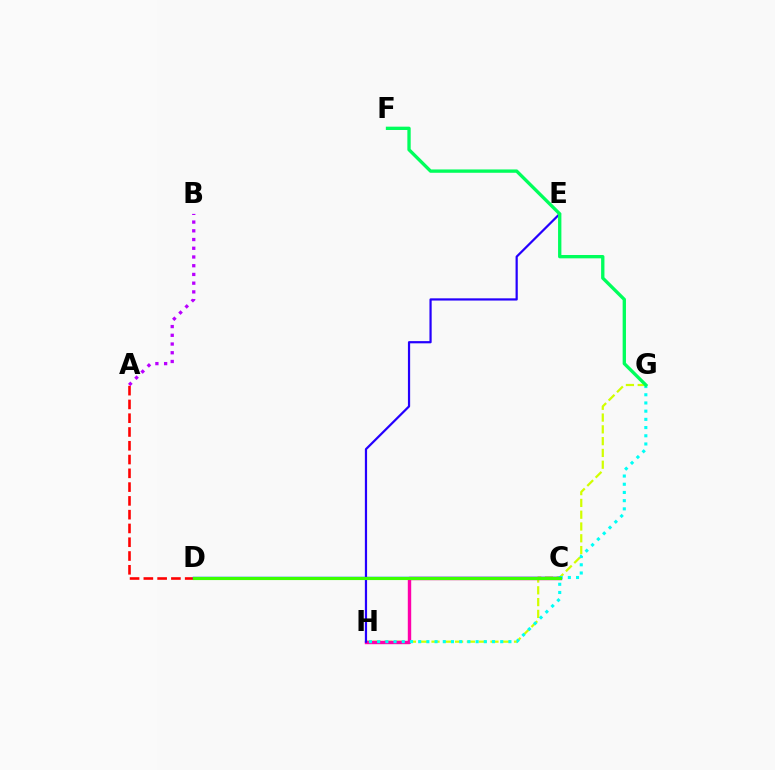{('G', 'H'): [{'color': '#d1ff00', 'line_style': 'dashed', 'thickness': 1.6}, {'color': '#00fff6', 'line_style': 'dotted', 'thickness': 2.23}], ('C', 'H'): [{'color': '#ff00ac', 'line_style': 'solid', 'thickness': 2.45}], ('A', 'D'): [{'color': '#ff0000', 'line_style': 'dashed', 'thickness': 1.87}], ('C', 'D'): [{'color': '#0074ff', 'line_style': 'solid', 'thickness': 1.8}, {'color': '#ff9400', 'line_style': 'dashed', 'thickness': 1.92}, {'color': '#3dff00', 'line_style': 'solid', 'thickness': 2.26}], ('E', 'H'): [{'color': '#2500ff', 'line_style': 'solid', 'thickness': 1.59}], ('A', 'B'): [{'color': '#b900ff', 'line_style': 'dotted', 'thickness': 2.37}], ('F', 'G'): [{'color': '#00ff5c', 'line_style': 'solid', 'thickness': 2.4}]}